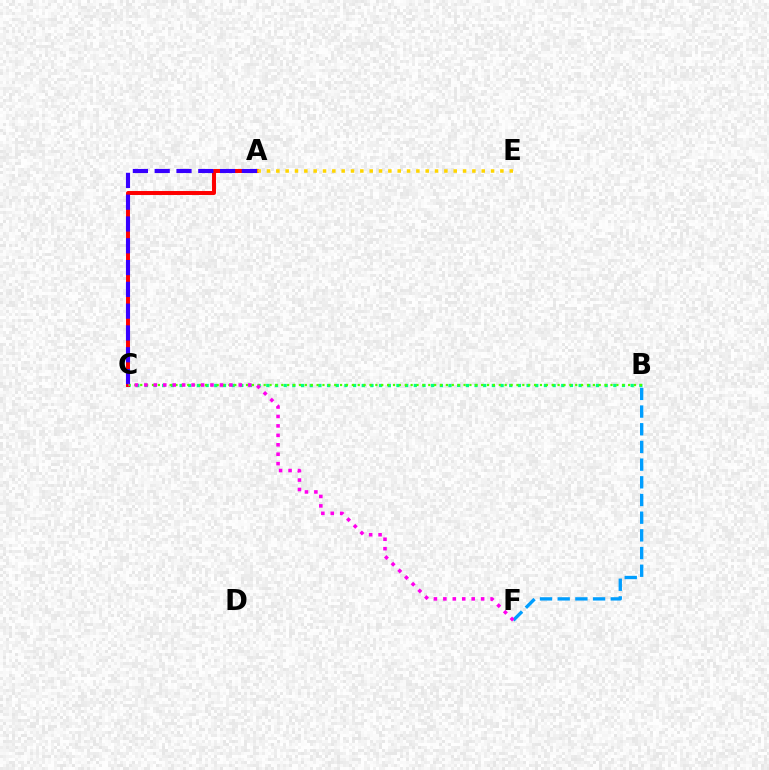{('B', 'C'): [{'color': '#00ff86', 'line_style': 'dotted', 'thickness': 2.36}, {'color': '#4fff00', 'line_style': 'dotted', 'thickness': 1.6}], ('A', 'C'): [{'color': '#ff0000', 'line_style': 'solid', 'thickness': 2.85}, {'color': '#3700ff', 'line_style': 'dashed', 'thickness': 2.96}], ('A', 'E'): [{'color': '#ffd500', 'line_style': 'dotted', 'thickness': 2.54}], ('B', 'F'): [{'color': '#009eff', 'line_style': 'dashed', 'thickness': 2.4}], ('C', 'F'): [{'color': '#ff00ed', 'line_style': 'dotted', 'thickness': 2.57}]}